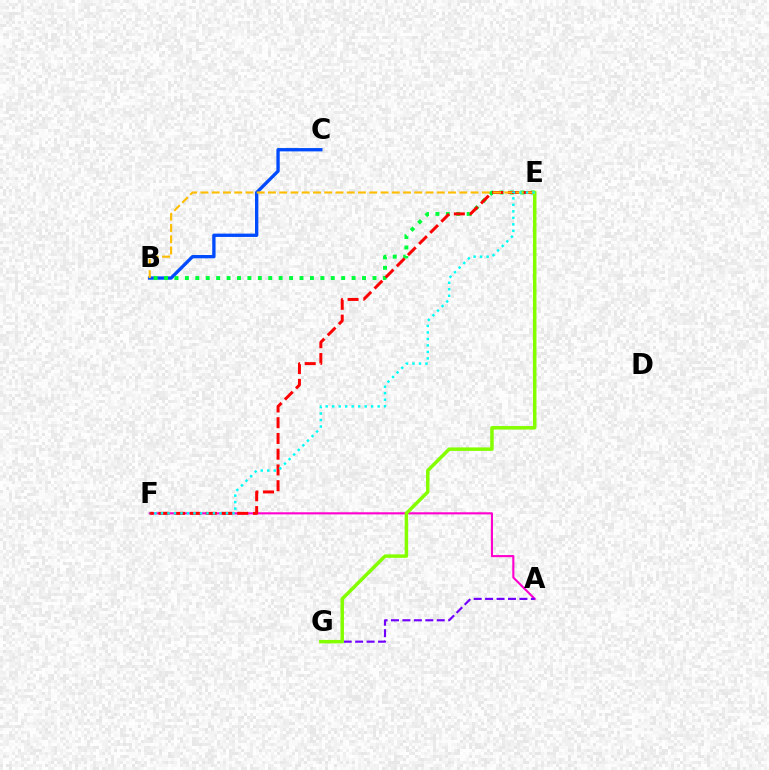{('A', 'F'): [{'color': '#ff00cf', 'line_style': 'solid', 'thickness': 1.52}], ('B', 'C'): [{'color': '#004bff', 'line_style': 'solid', 'thickness': 2.39}], ('A', 'G'): [{'color': '#7200ff', 'line_style': 'dashed', 'thickness': 1.55}], ('B', 'E'): [{'color': '#00ff39', 'line_style': 'dotted', 'thickness': 2.83}, {'color': '#ffbd00', 'line_style': 'dashed', 'thickness': 1.53}], ('E', 'F'): [{'color': '#ff0000', 'line_style': 'dashed', 'thickness': 2.14}, {'color': '#00fff6', 'line_style': 'dotted', 'thickness': 1.77}], ('E', 'G'): [{'color': '#84ff00', 'line_style': 'solid', 'thickness': 2.51}]}